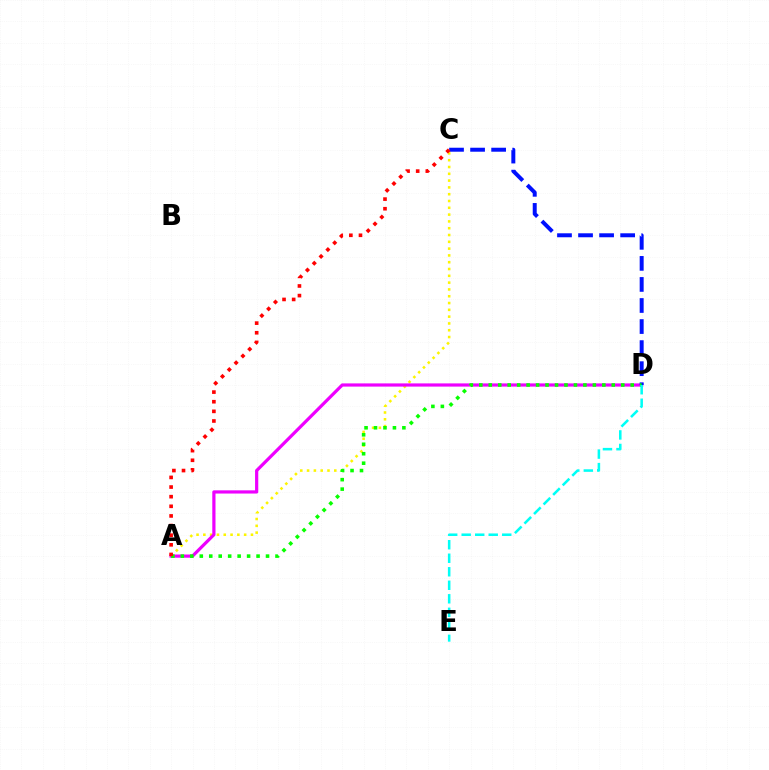{('A', 'C'): [{'color': '#fcf500', 'line_style': 'dotted', 'thickness': 1.85}, {'color': '#ff0000', 'line_style': 'dotted', 'thickness': 2.62}], ('A', 'D'): [{'color': '#ee00ff', 'line_style': 'solid', 'thickness': 2.31}, {'color': '#08ff00', 'line_style': 'dotted', 'thickness': 2.57}], ('C', 'D'): [{'color': '#0010ff', 'line_style': 'dashed', 'thickness': 2.86}], ('D', 'E'): [{'color': '#00fff6', 'line_style': 'dashed', 'thickness': 1.84}]}